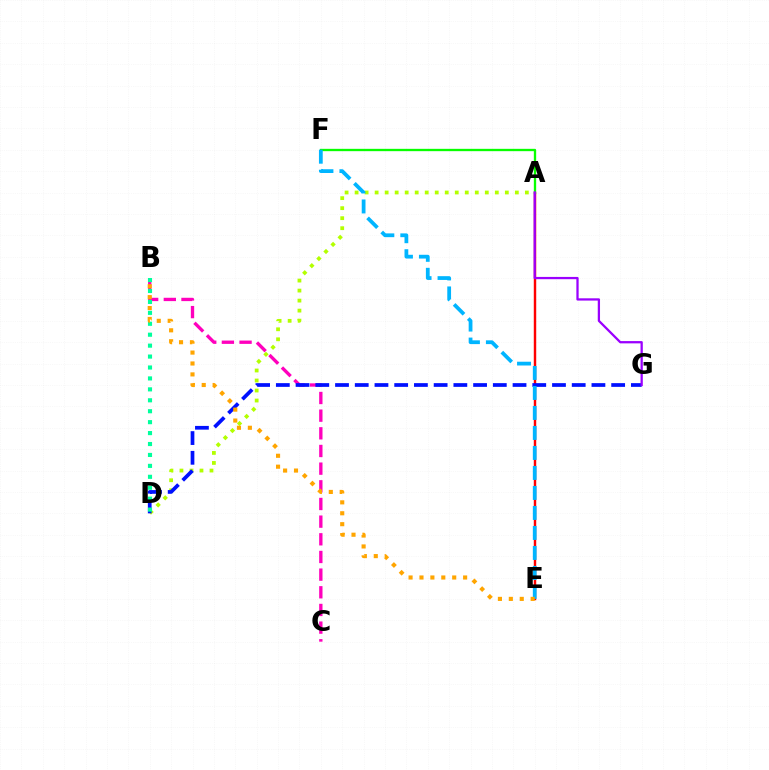{('A', 'E'): [{'color': '#ff0000', 'line_style': 'solid', 'thickness': 1.76}], ('B', 'C'): [{'color': '#ff00bd', 'line_style': 'dashed', 'thickness': 2.4}], ('A', 'D'): [{'color': '#b3ff00', 'line_style': 'dotted', 'thickness': 2.72}], ('D', 'G'): [{'color': '#0010ff', 'line_style': 'dashed', 'thickness': 2.68}], ('A', 'F'): [{'color': '#08ff00', 'line_style': 'solid', 'thickness': 1.68}], ('E', 'F'): [{'color': '#00b5ff', 'line_style': 'dashed', 'thickness': 2.72}], ('B', 'D'): [{'color': '#00ff9d', 'line_style': 'dotted', 'thickness': 2.97}], ('B', 'E'): [{'color': '#ffa500', 'line_style': 'dotted', 'thickness': 2.97}], ('A', 'G'): [{'color': '#9b00ff', 'line_style': 'solid', 'thickness': 1.64}]}